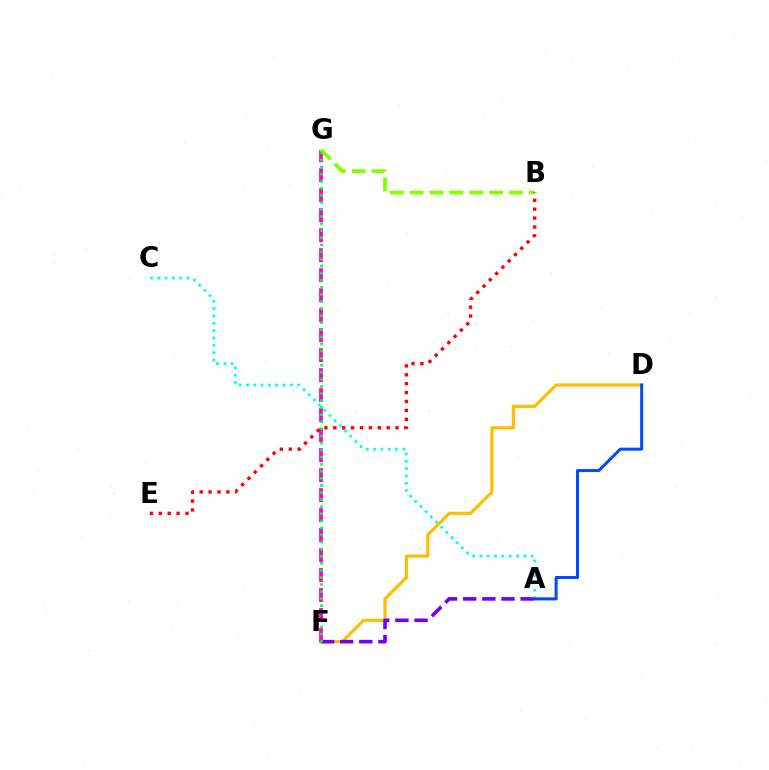{('D', 'F'): [{'color': '#ffbd00', 'line_style': 'solid', 'thickness': 2.27}], ('F', 'G'): [{'color': '#ff00cf', 'line_style': 'dashed', 'thickness': 2.72}, {'color': '#00ff39', 'line_style': 'dotted', 'thickness': 1.92}], ('A', 'F'): [{'color': '#7200ff', 'line_style': 'dashed', 'thickness': 2.6}], ('A', 'C'): [{'color': '#00fff6', 'line_style': 'dotted', 'thickness': 1.99}], ('B', 'G'): [{'color': '#84ff00', 'line_style': 'dashed', 'thickness': 2.7}], ('B', 'E'): [{'color': '#ff0000', 'line_style': 'dotted', 'thickness': 2.42}], ('A', 'D'): [{'color': '#004bff', 'line_style': 'solid', 'thickness': 2.17}]}